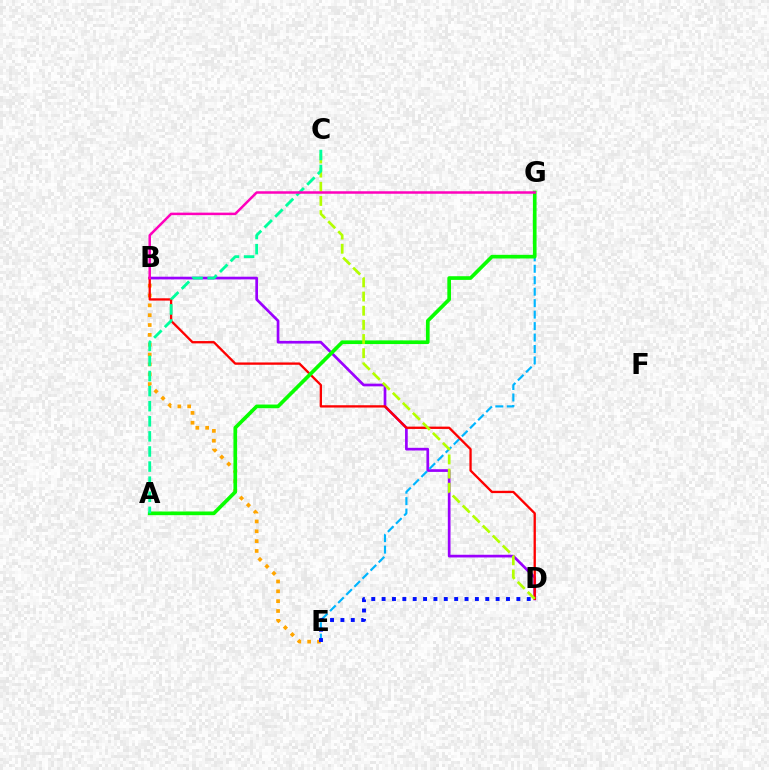{('B', 'E'): [{'color': '#ffa500', 'line_style': 'dotted', 'thickness': 2.67}], ('B', 'D'): [{'color': '#9b00ff', 'line_style': 'solid', 'thickness': 1.94}, {'color': '#ff0000', 'line_style': 'solid', 'thickness': 1.67}], ('E', 'G'): [{'color': '#00b5ff', 'line_style': 'dashed', 'thickness': 1.56}], ('A', 'G'): [{'color': '#08ff00', 'line_style': 'solid', 'thickness': 2.65}], ('C', 'D'): [{'color': '#b3ff00', 'line_style': 'dashed', 'thickness': 1.92}], ('A', 'C'): [{'color': '#00ff9d', 'line_style': 'dashed', 'thickness': 2.05}], ('D', 'E'): [{'color': '#0010ff', 'line_style': 'dotted', 'thickness': 2.82}], ('B', 'G'): [{'color': '#ff00bd', 'line_style': 'solid', 'thickness': 1.8}]}